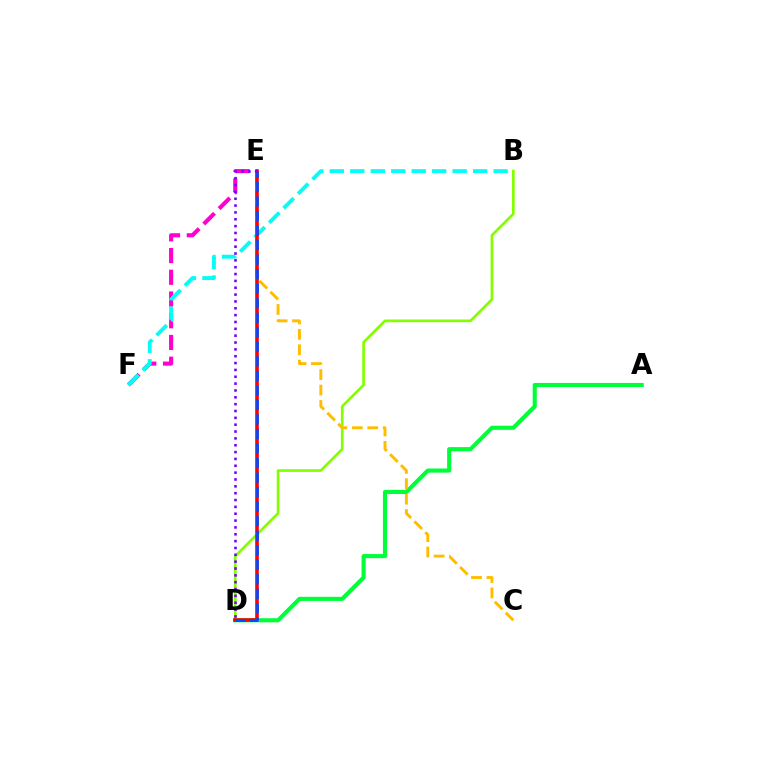{('B', 'D'): [{'color': '#84ff00', 'line_style': 'solid', 'thickness': 1.94}], ('E', 'F'): [{'color': '#ff00cf', 'line_style': 'dashed', 'thickness': 2.95}], ('B', 'F'): [{'color': '#00fff6', 'line_style': 'dashed', 'thickness': 2.78}], ('A', 'D'): [{'color': '#00ff39', 'line_style': 'solid', 'thickness': 2.96}], ('C', 'E'): [{'color': '#ffbd00', 'line_style': 'dashed', 'thickness': 2.09}], ('D', 'E'): [{'color': '#ff0000', 'line_style': 'solid', 'thickness': 2.6}, {'color': '#004bff', 'line_style': 'dashed', 'thickness': 1.97}, {'color': '#7200ff', 'line_style': 'dotted', 'thickness': 1.86}]}